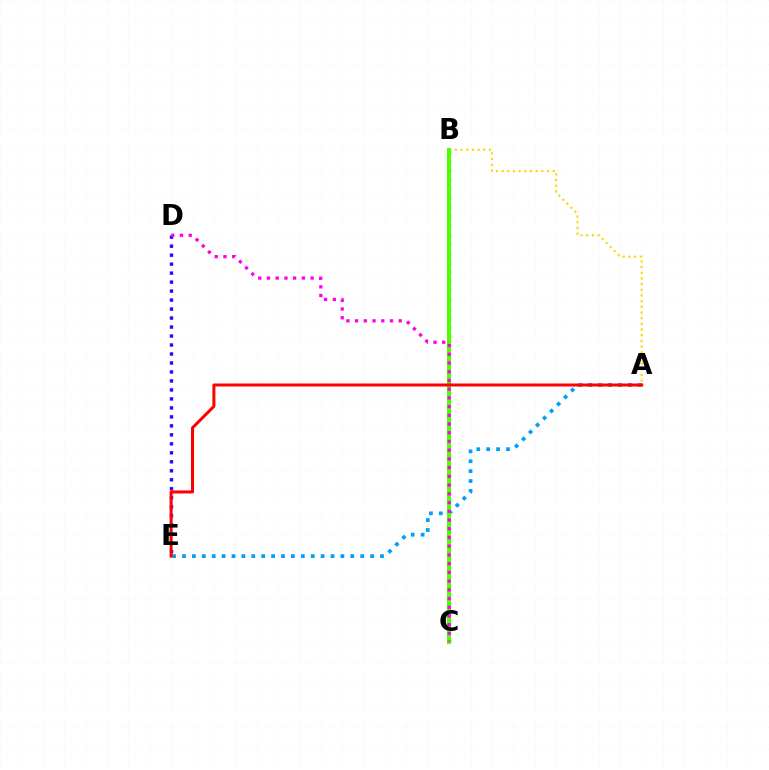{('A', 'B'): [{'color': '#ffd500', 'line_style': 'dotted', 'thickness': 1.54}], ('D', 'E'): [{'color': '#3700ff', 'line_style': 'dotted', 'thickness': 2.44}], ('A', 'E'): [{'color': '#009eff', 'line_style': 'dotted', 'thickness': 2.69}, {'color': '#ff0000', 'line_style': 'solid', 'thickness': 2.18}], ('B', 'C'): [{'color': '#00ff86', 'line_style': 'dotted', 'thickness': 2.51}, {'color': '#4fff00', 'line_style': 'solid', 'thickness': 2.91}], ('C', 'D'): [{'color': '#ff00ed', 'line_style': 'dotted', 'thickness': 2.37}]}